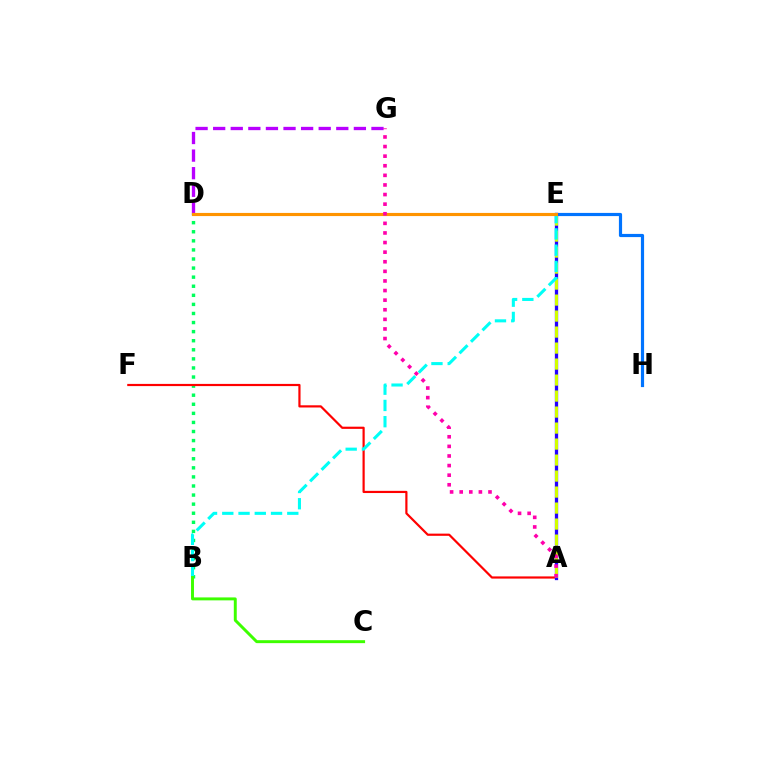{('B', 'D'): [{'color': '#00ff5c', 'line_style': 'dotted', 'thickness': 2.47}], ('E', 'H'): [{'color': '#0074ff', 'line_style': 'solid', 'thickness': 2.29}], ('A', 'F'): [{'color': '#ff0000', 'line_style': 'solid', 'thickness': 1.58}], ('A', 'E'): [{'color': '#2500ff', 'line_style': 'solid', 'thickness': 2.36}, {'color': '#d1ff00', 'line_style': 'dashed', 'thickness': 2.17}], ('B', 'E'): [{'color': '#00fff6', 'line_style': 'dashed', 'thickness': 2.21}], ('D', 'G'): [{'color': '#b900ff', 'line_style': 'dashed', 'thickness': 2.39}], ('D', 'E'): [{'color': '#ff9400', 'line_style': 'solid', 'thickness': 2.26}], ('B', 'C'): [{'color': '#3dff00', 'line_style': 'solid', 'thickness': 2.12}], ('A', 'G'): [{'color': '#ff00ac', 'line_style': 'dotted', 'thickness': 2.61}]}